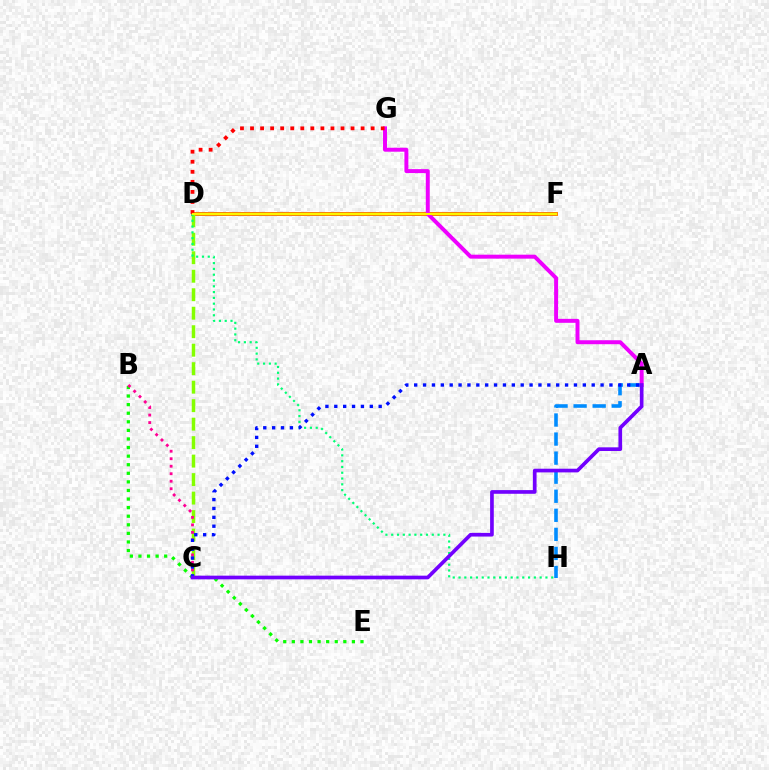{('A', 'H'): [{'color': '#008cff', 'line_style': 'dashed', 'thickness': 2.59}], ('D', 'F'): [{'color': '#00fff6', 'line_style': 'dashed', 'thickness': 2.63}, {'color': '#ff7c00', 'line_style': 'solid', 'thickness': 2.82}, {'color': '#fcf500', 'line_style': 'solid', 'thickness': 1.51}], ('A', 'G'): [{'color': '#ee00ff', 'line_style': 'solid', 'thickness': 2.85}], ('B', 'E'): [{'color': '#08ff00', 'line_style': 'dotted', 'thickness': 2.33}], ('C', 'D'): [{'color': '#84ff00', 'line_style': 'dashed', 'thickness': 2.51}], ('D', 'H'): [{'color': '#00ff74', 'line_style': 'dotted', 'thickness': 1.57}], ('D', 'G'): [{'color': '#ff0000', 'line_style': 'dotted', 'thickness': 2.73}], ('B', 'C'): [{'color': '#ff0094', 'line_style': 'dotted', 'thickness': 2.04}], ('A', 'C'): [{'color': '#0010ff', 'line_style': 'dotted', 'thickness': 2.41}, {'color': '#7200ff', 'line_style': 'solid', 'thickness': 2.65}]}